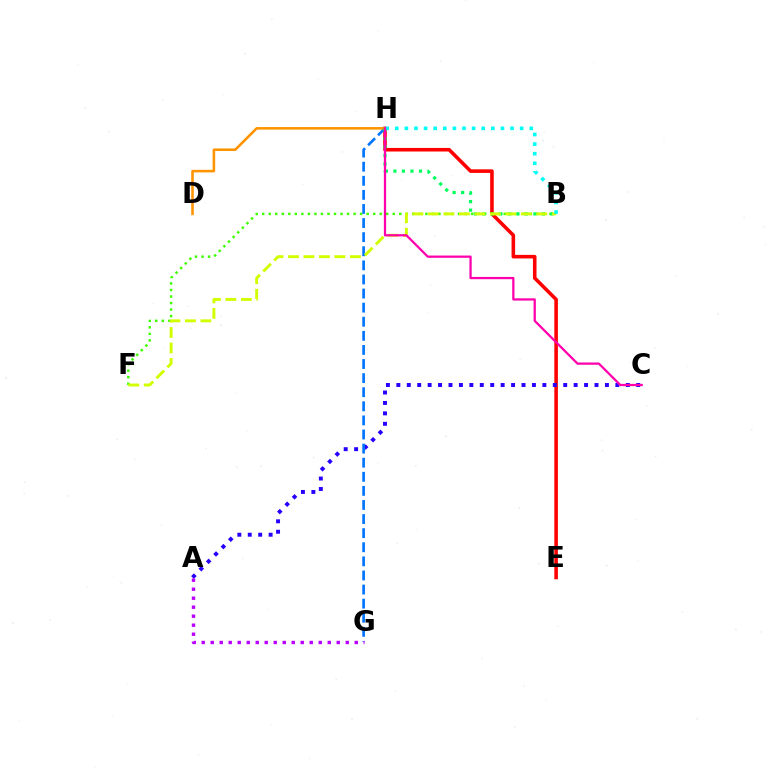{('E', 'H'): [{'color': '#ff0000', 'line_style': 'solid', 'thickness': 2.58}], ('A', 'C'): [{'color': '#2500ff', 'line_style': 'dotted', 'thickness': 2.83}], ('B', 'F'): [{'color': '#3dff00', 'line_style': 'dotted', 'thickness': 1.77}, {'color': '#d1ff00', 'line_style': 'dashed', 'thickness': 2.1}], ('G', 'H'): [{'color': '#0074ff', 'line_style': 'dashed', 'thickness': 1.91}], ('A', 'G'): [{'color': '#b900ff', 'line_style': 'dotted', 'thickness': 2.45}], ('D', 'H'): [{'color': '#ff9400', 'line_style': 'solid', 'thickness': 1.85}], ('B', 'H'): [{'color': '#00ff5c', 'line_style': 'dotted', 'thickness': 2.31}, {'color': '#00fff6', 'line_style': 'dotted', 'thickness': 2.61}], ('C', 'H'): [{'color': '#ff00ac', 'line_style': 'solid', 'thickness': 1.63}]}